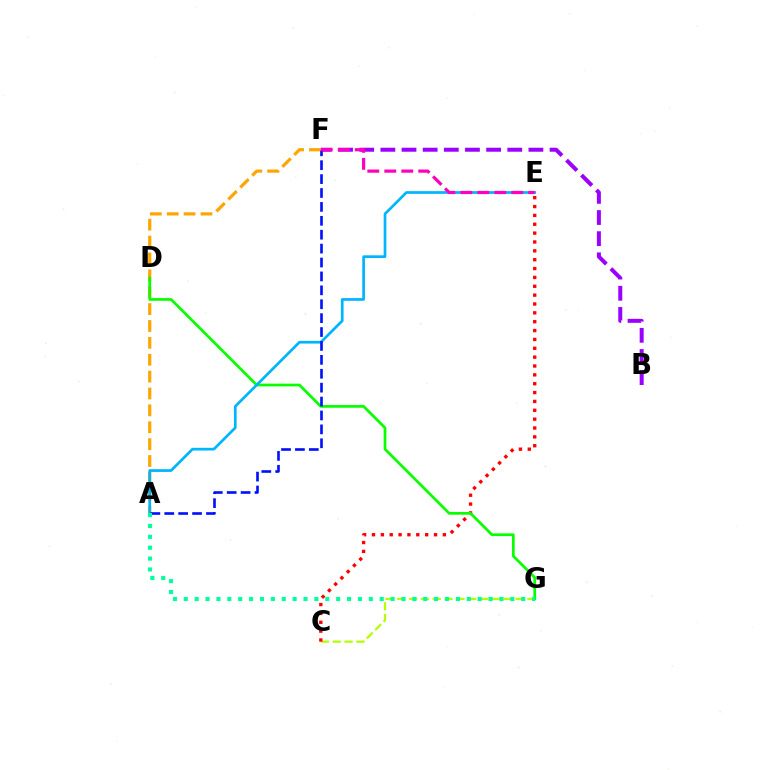{('C', 'G'): [{'color': '#b3ff00', 'line_style': 'dashed', 'thickness': 1.61}], ('C', 'E'): [{'color': '#ff0000', 'line_style': 'dotted', 'thickness': 2.41}], ('B', 'F'): [{'color': '#9b00ff', 'line_style': 'dashed', 'thickness': 2.87}], ('A', 'F'): [{'color': '#ffa500', 'line_style': 'dashed', 'thickness': 2.29}, {'color': '#0010ff', 'line_style': 'dashed', 'thickness': 1.89}], ('D', 'G'): [{'color': '#08ff00', 'line_style': 'solid', 'thickness': 1.97}], ('A', 'E'): [{'color': '#00b5ff', 'line_style': 'solid', 'thickness': 1.95}], ('A', 'G'): [{'color': '#00ff9d', 'line_style': 'dotted', 'thickness': 2.96}], ('E', 'F'): [{'color': '#ff00bd', 'line_style': 'dashed', 'thickness': 2.31}]}